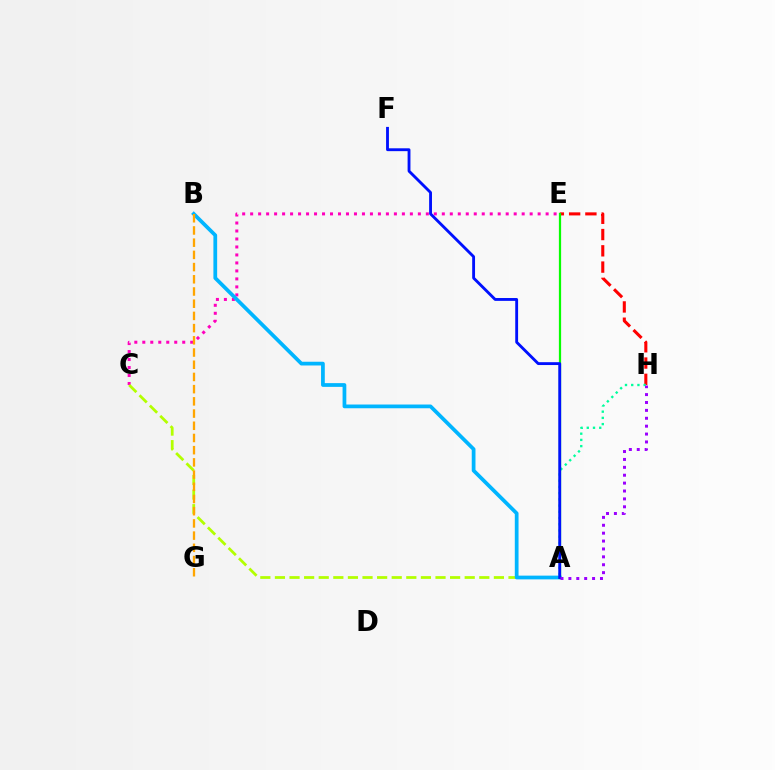{('C', 'E'): [{'color': '#ff00bd', 'line_style': 'dotted', 'thickness': 2.17}], ('A', 'C'): [{'color': '#b3ff00', 'line_style': 'dashed', 'thickness': 1.98}], ('A', 'B'): [{'color': '#00b5ff', 'line_style': 'solid', 'thickness': 2.69}], ('B', 'G'): [{'color': '#ffa500', 'line_style': 'dashed', 'thickness': 1.66}], ('E', 'H'): [{'color': '#ff0000', 'line_style': 'dashed', 'thickness': 2.21}], ('A', 'H'): [{'color': '#00ff9d', 'line_style': 'dotted', 'thickness': 1.69}, {'color': '#9b00ff', 'line_style': 'dotted', 'thickness': 2.14}], ('A', 'E'): [{'color': '#08ff00', 'line_style': 'solid', 'thickness': 1.61}], ('A', 'F'): [{'color': '#0010ff', 'line_style': 'solid', 'thickness': 2.05}]}